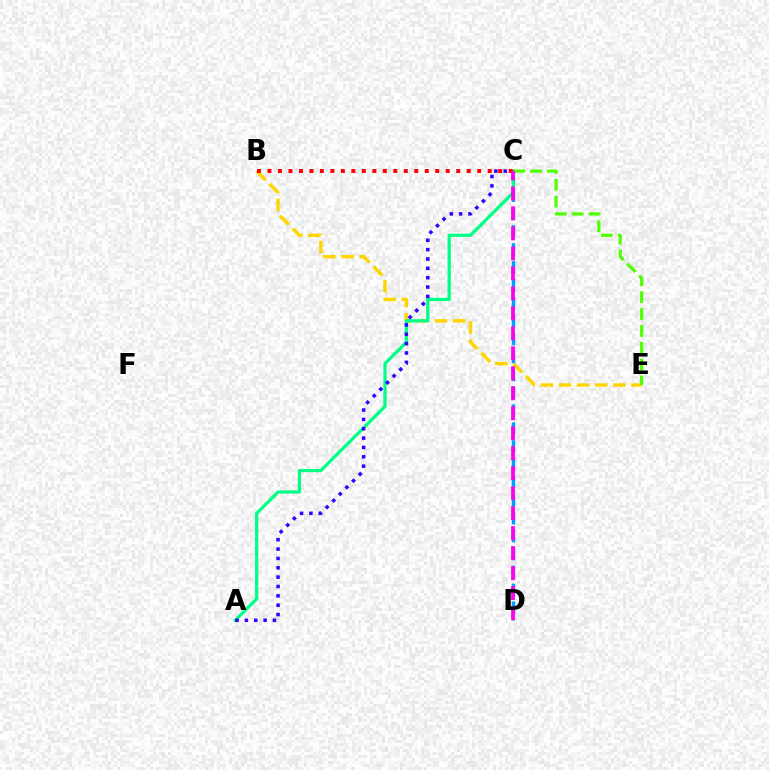{('B', 'E'): [{'color': '#ffd500', 'line_style': 'dashed', 'thickness': 2.46}], ('C', 'D'): [{'color': '#009eff', 'line_style': 'dashed', 'thickness': 2.43}, {'color': '#ff00ed', 'line_style': 'dashed', 'thickness': 2.71}], ('A', 'C'): [{'color': '#00ff86', 'line_style': 'solid', 'thickness': 2.34}, {'color': '#3700ff', 'line_style': 'dotted', 'thickness': 2.54}], ('B', 'C'): [{'color': '#ff0000', 'line_style': 'dotted', 'thickness': 2.85}], ('C', 'E'): [{'color': '#4fff00', 'line_style': 'dashed', 'thickness': 2.29}]}